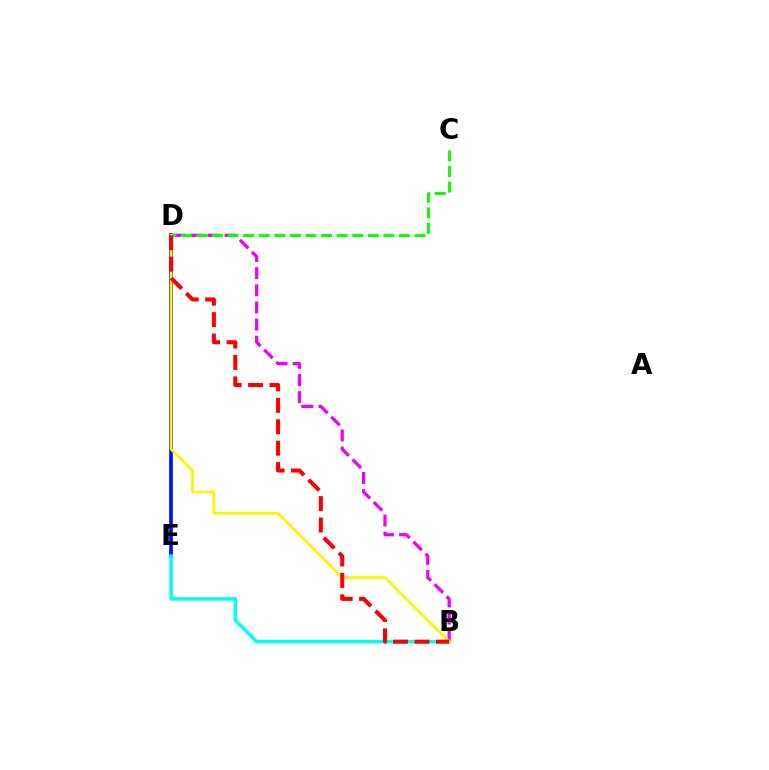{('D', 'E'): [{'color': '#0010ff', 'line_style': 'solid', 'thickness': 2.65}], ('B', 'D'): [{'color': '#ee00ff', 'line_style': 'dashed', 'thickness': 2.33}, {'color': '#fcf500', 'line_style': 'solid', 'thickness': 1.94}, {'color': '#ff0000', 'line_style': 'dashed', 'thickness': 2.91}], ('C', 'D'): [{'color': '#08ff00', 'line_style': 'dashed', 'thickness': 2.12}], ('B', 'E'): [{'color': '#00fff6', 'line_style': 'solid', 'thickness': 2.52}]}